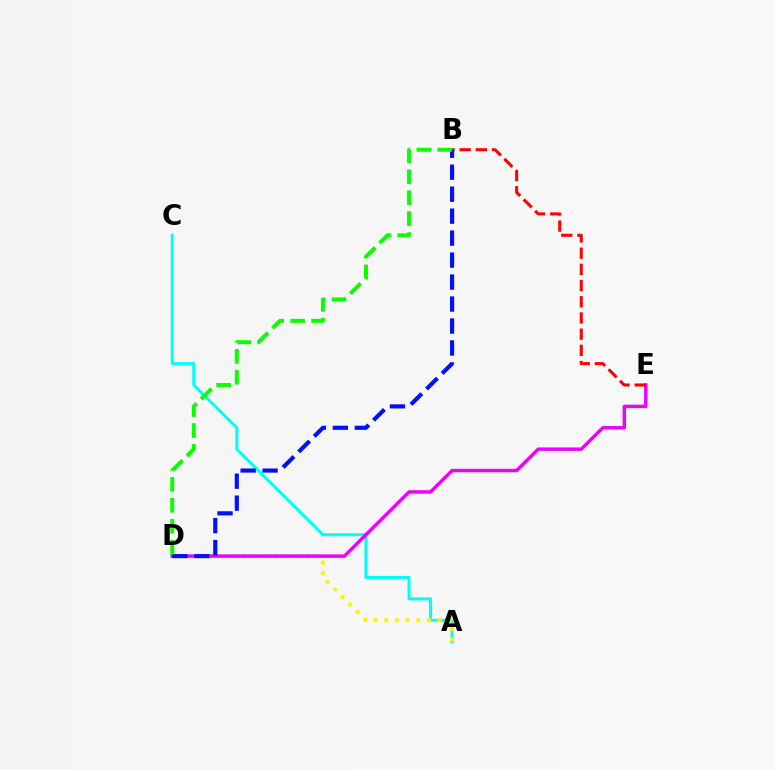{('A', 'C'): [{'color': '#00fff6', 'line_style': 'solid', 'thickness': 2.17}], ('A', 'D'): [{'color': '#fcf500', 'line_style': 'dotted', 'thickness': 2.89}], ('D', 'E'): [{'color': '#ee00ff', 'line_style': 'solid', 'thickness': 2.48}], ('B', 'E'): [{'color': '#ff0000', 'line_style': 'dashed', 'thickness': 2.2}], ('B', 'D'): [{'color': '#0010ff', 'line_style': 'dashed', 'thickness': 2.98}, {'color': '#08ff00', 'line_style': 'dashed', 'thickness': 2.84}]}